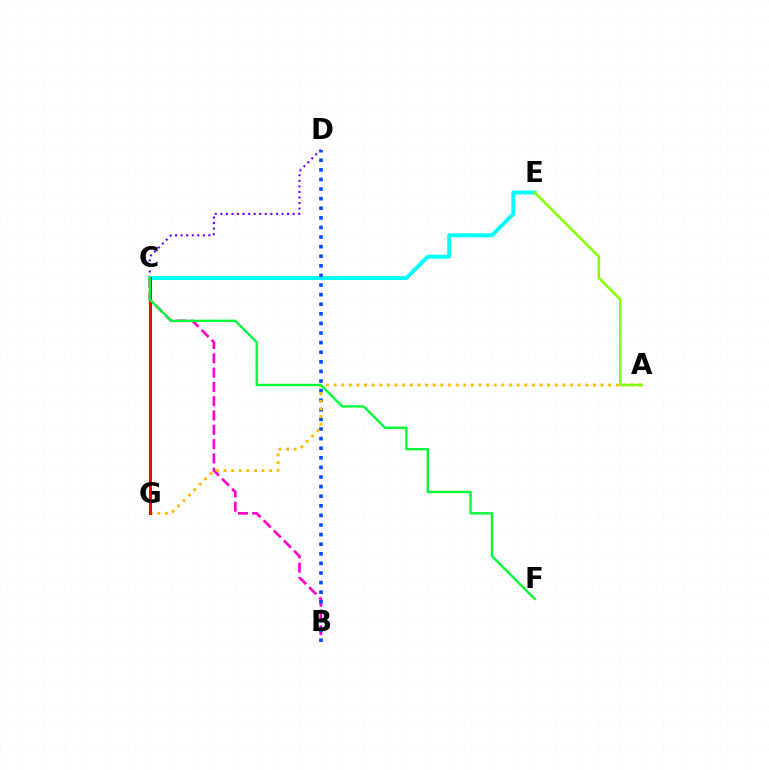{('B', 'C'): [{'color': '#ff00cf', 'line_style': 'dashed', 'thickness': 1.94}], ('C', 'D'): [{'color': '#7200ff', 'line_style': 'dotted', 'thickness': 1.51}], ('C', 'E'): [{'color': '#00fff6', 'line_style': 'solid', 'thickness': 2.78}], ('B', 'D'): [{'color': '#004bff', 'line_style': 'dotted', 'thickness': 2.61}], ('A', 'G'): [{'color': '#ffbd00', 'line_style': 'dotted', 'thickness': 2.07}], ('C', 'G'): [{'color': '#ff0000', 'line_style': 'solid', 'thickness': 2.19}], ('A', 'E'): [{'color': '#84ff00', 'line_style': 'solid', 'thickness': 1.82}], ('C', 'F'): [{'color': '#00ff39', 'line_style': 'solid', 'thickness': 1.71}]}